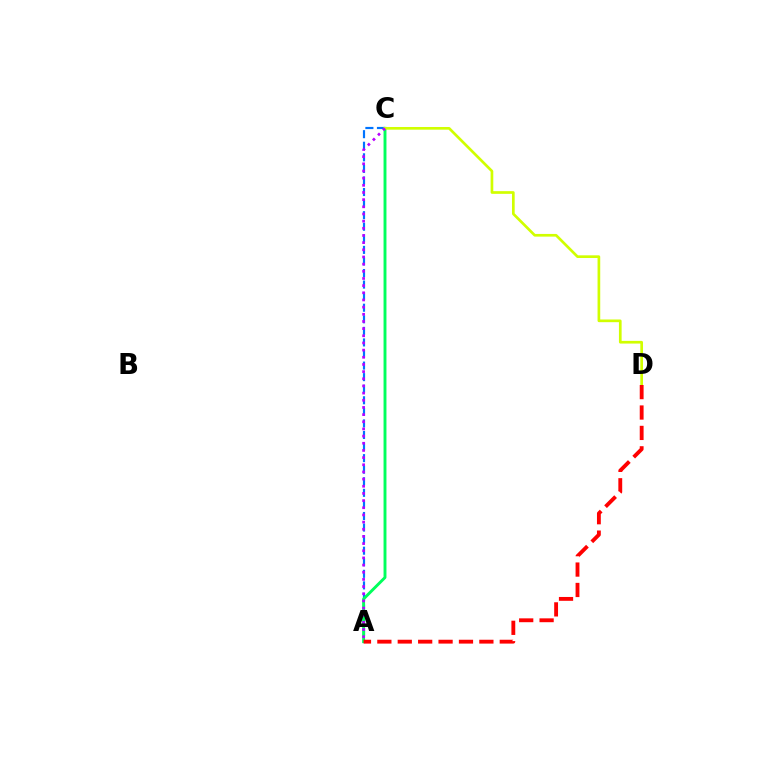{('A', 'C'): [{'color': '#0074ff', 'line_style': 'dashed', 'thickness': 1.57}, {'color': '#00ff5c', 'line_style': 'solid', 'thickness': 2.09}, {'color': '#b900ff', 'line_style': 'dotted', 'thickness': 1.95}], ('C', 'D'): [{'color': '#d1ff00', 'line_style': 'solid', 'thickness': 1.93}], ('A', 'D'): [{'color': '#ff0000', 'line_style': 'dashed', 'thickness': 2.77}]}